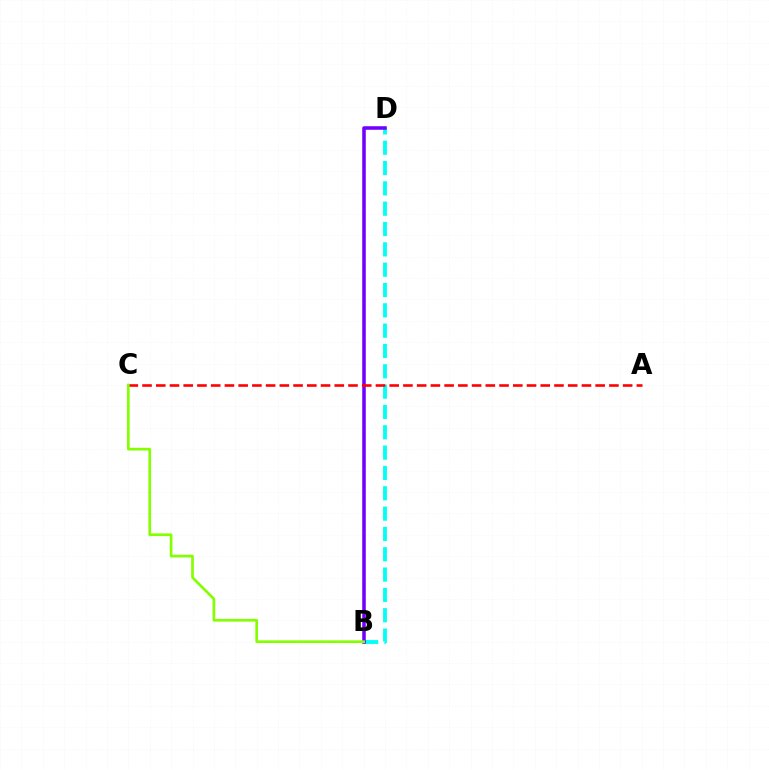{('B', 'D'): [{'color': '#00fff6', 'line_style': 'dashed', 'thickness': 2.76}, {'color': '#7200ff', 'line_style': 'solid', 'thickness': 2.54}], ('A', 'C'): [{'color': '#ff0000', 'line_style': 'dashed', 'thickness': 1.87}], ('B', 'C'): [{'color': '#84ff00', 'line_style': 'solid', 'thickness': 1.93}]}